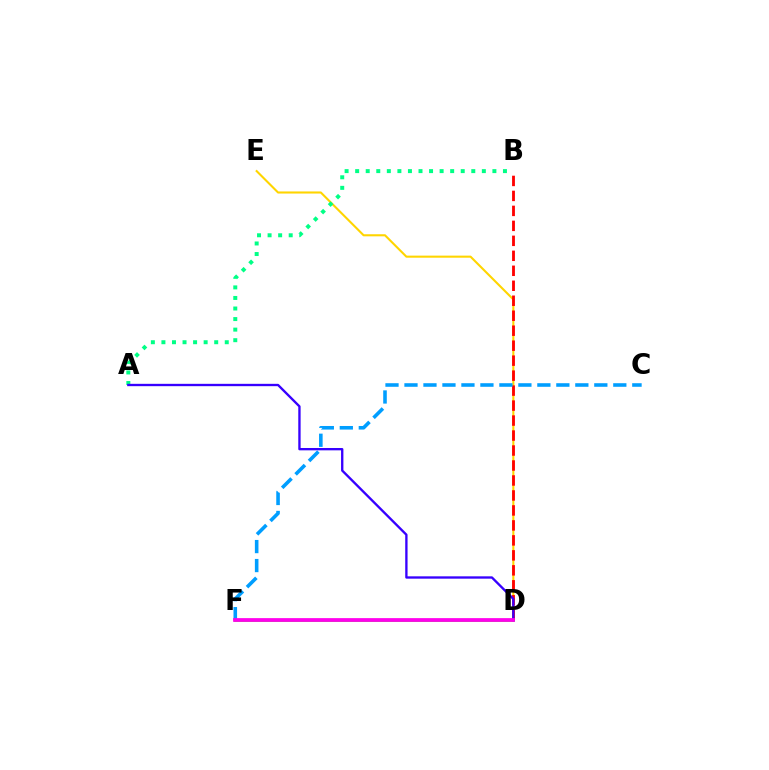{('D', 'E'): [{'color': '#ffd500', 'line_style': 'solid', 'thickness': 1.5}], ('D', 'F'): [{'color': '#4fff00', 'line_style': 'solid', 'thickness': 1.93}, {'color': '#ff00ed', 'line_style': 'solid', 'thickness': 2.7}], ('A', 'B'): [{'color': '#00ff86', 'line_style': 'dotted', 'thickness': 2.87}], ('B', 'D'): [{'color': '#ff0000', 'line_style': 'dashed', 'thickness': 2.03}], ('C', 'F'): [{'color': '#009eff', 'line_style': 'dashed', 'thickness': 2.58}], ('A', 'D'): [{'color': '#3700ff', 'line_style': 'solid', 'thickness': 1.69}]}